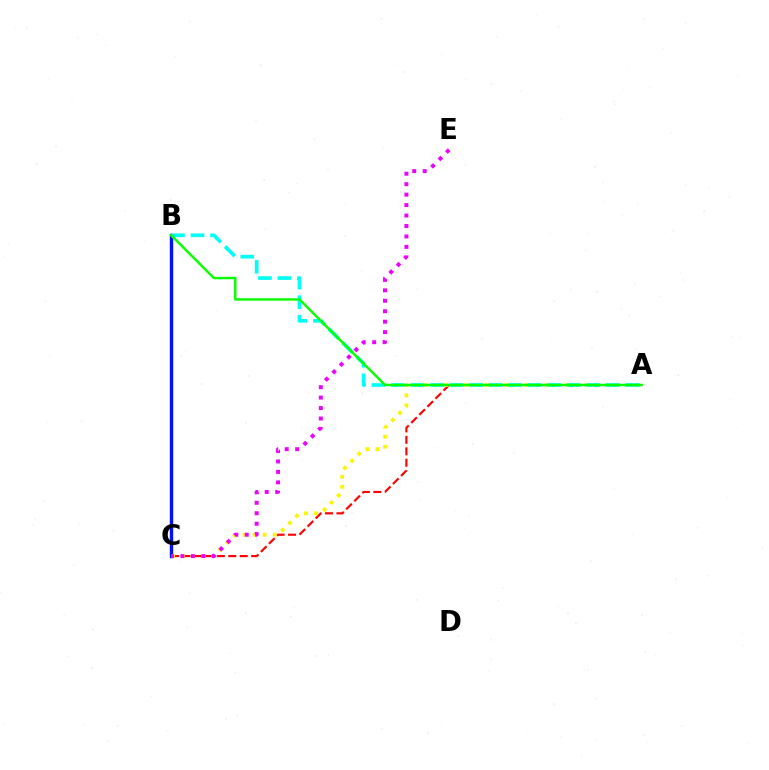{('A', 'C'): [{'color': '#ff0000', 'line_style': 'dashed', 'thickness': 1.55}, {'color': '#fcf500', 'line_style': 'dotted', 'thickness': 2.73}], ('B', 'C'): [{'color': '#0010ff', 'line_style': 'solid', 'thickness': 2.44}], ('A', 'B'): [{'color': '#00fff6', 'line_style': 'dashed', 'thickness': 2.65}, {'color': '#08ff00', 'line_style': 'solid', 'thickness': 1.75}], ('C', 'E'): [{'color': '#ee00ff', 'line_style': 'dotted', 'thickness': 2.84}]}